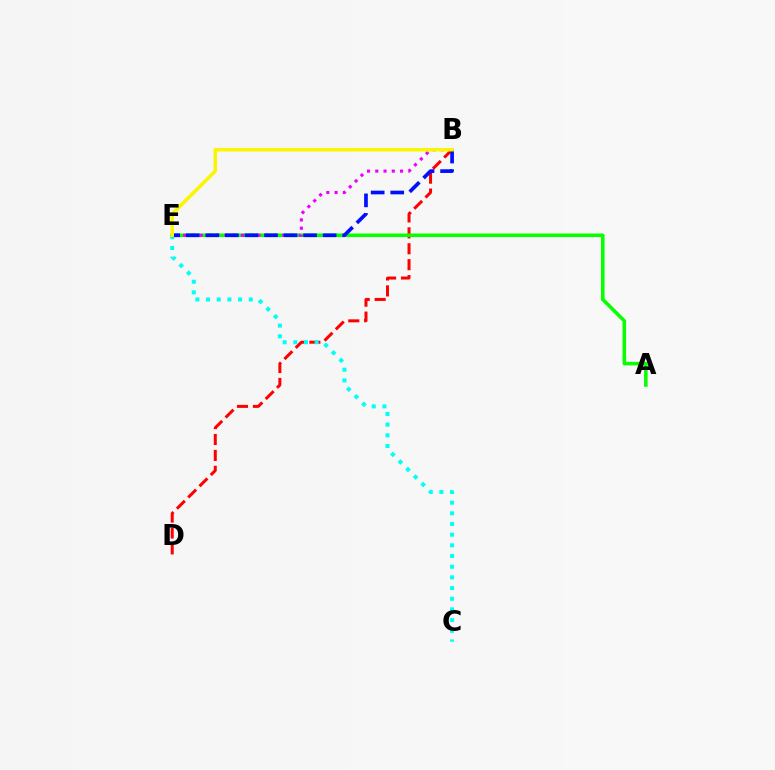{('B', 'D'): [{'color': '#ff0000', 'line_style': 'dashed', 'thickness': 2.16}], ('A', 'E'): [{'color': '#08ff00', 'line_style': 'solid', 'thickness': 2.57}], ('B', 'E'): [{'color': '#ee00ff', 'line_style': 'dotted', 'thickness': 2.24}, {'color': '#0010ff', 'line_style': 'dashed', 'thickness': 2.66}, {'color': '#fcf500', 'line_style': 'solid', 'thickness': 2.52}], ('C', 'E'): [{'color': '#00fff6', 'line_style': 'dotted', 'thickness': 2.9}]}